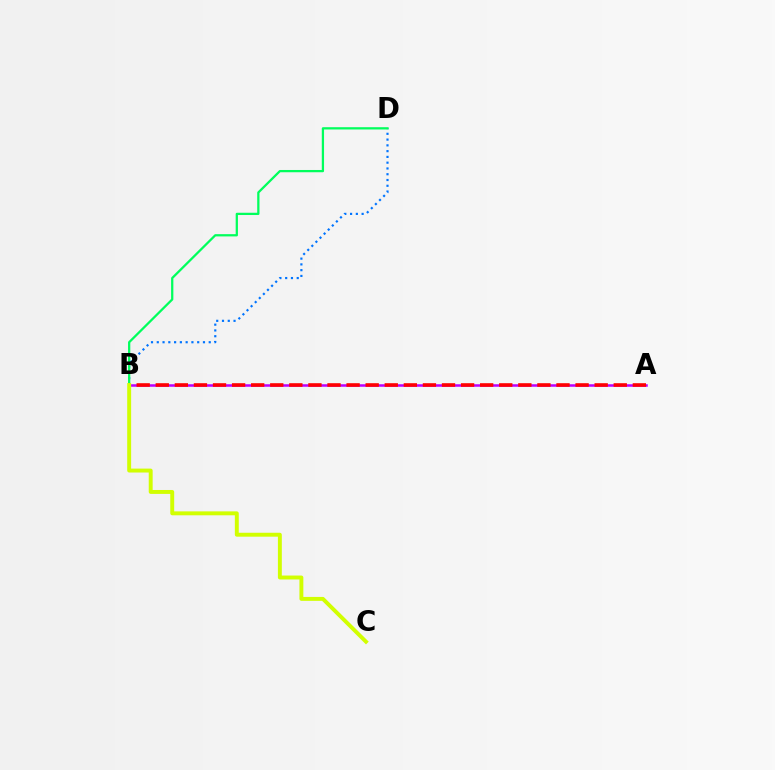{('B', 'D'): [{'color': '#0074ff', 'line_style': 'dotted', 'thickness': 1.57}, {'color': '#00ff5c', 'line_style': 'solid', 'thickness': 1.63}], ('A', 'B'): [{'color': '#b900ff', 'line_style': 'solid', 'thickness': 1.81}, {'color': '#ff0000', 'line_style': 'dashed', 'thickness': 2.59}], ('B', 'C'): [{'color': '#d1ff00', 'line_style': 'solid', 'thickness': 2.82}]}